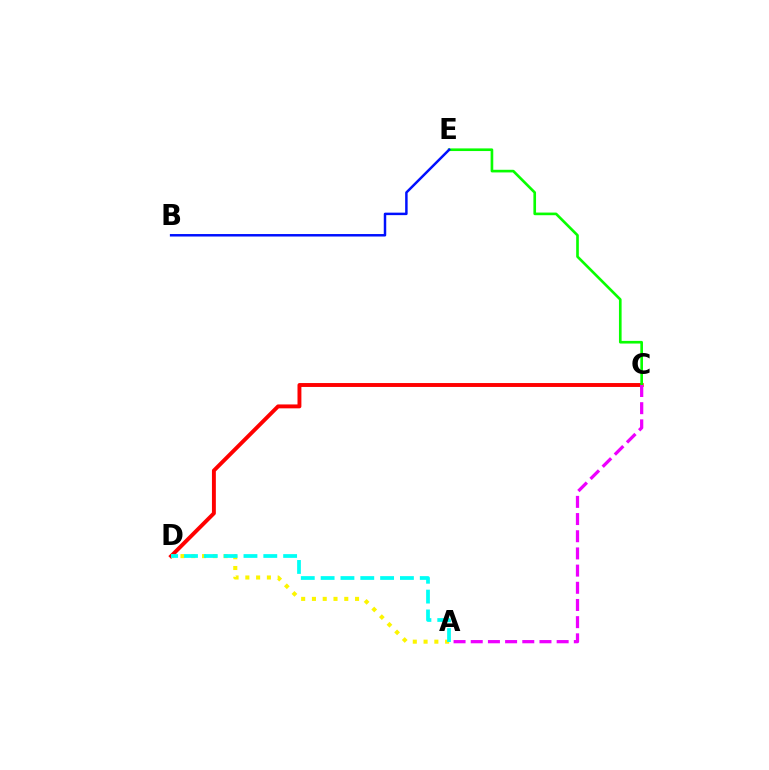{('C', 'D'): [{'color': '#ff0000', 'line_style': 'solid', 'thickness': 2.81}], ('A', 'D'): [{'color': '#fcf500', 'line_style': 'dotted', 'thickness': 2.93}, {'color': '#00fff6', 'line_style': 'dashed', 'thickness': 2.69}], ('C', 'E'): [{'color': '#08ff00', 'line_style': 'solid', 'thickness': 1.91}], ('B', 'E'): [{'color': '#0010ff', 'line_style': 'solid', 'thickness': 1.78}], ('A', 'C'): [{'color': '#ee00ff', 'line_style': 'dashed', 'thickness': 2.33}]}